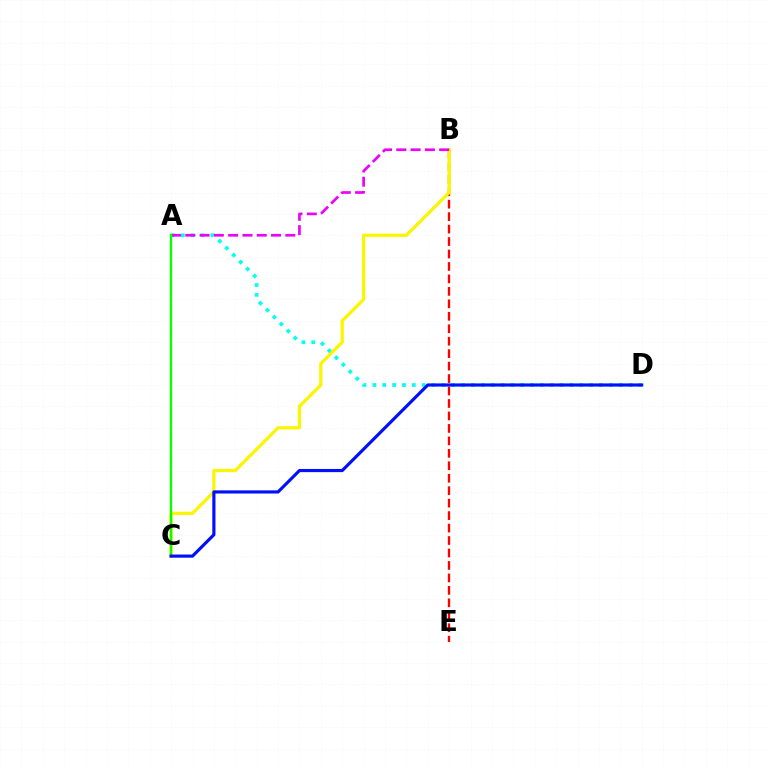{('B', 'E'): [{'color': '#ff0000', 'line_style': 'dashed', 'thickness': 1.69}], ('A', 'D'): [{'color': '#00fff6', 'line_style': 'dotted', 'thickness': 2.68}], ('B', 'C'): [{'color': '#fcf500', 'line_style': 'solid', 'thickness': 2.34}], ('A', 'B'): [{'color': '#ee00ff', 'line_style': 'dashed', 'thickness': 1.94}], ('A', 'C'): [{'color': '#08ff00', 'line_style': 'solid', 'thickness': 1.73}], ('C', 'D'): [{'color': '#0010ff', 'line_style': 'solid', 'thickness': 2.27}]}